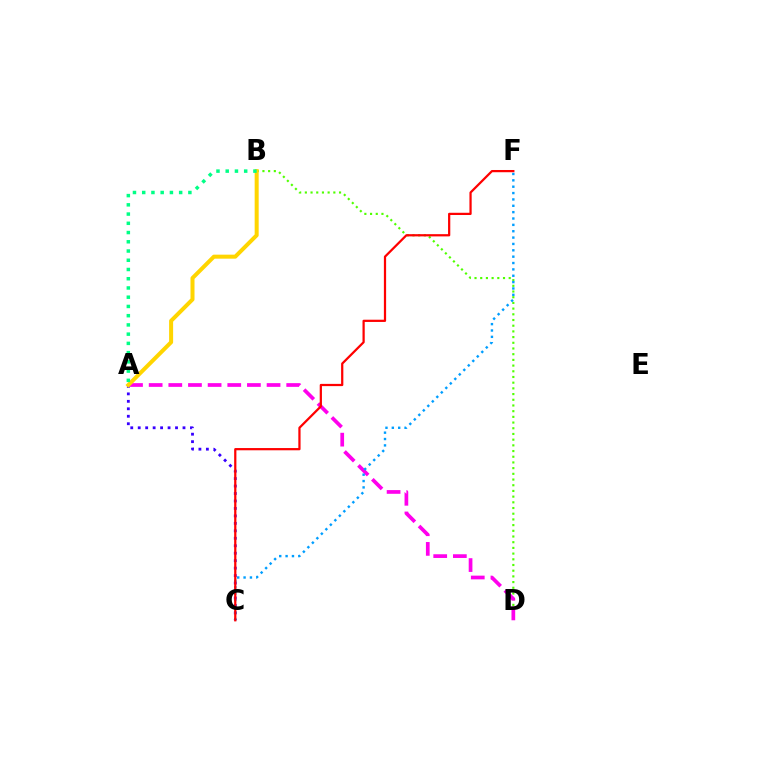{('B', 'D'): [{'color': '#4fff00', 'line_style': 'dotted', 'thickness': 1.55}], ('A', 'C'): [{'color': '#3700ff', 'line_style': 'dotted', 'thickness': 2.03}], ('A', 'D'): [{'color': '#ff00ed', 'line_style': 'dashed', 'thickness': 2.67}], ('A', 'B'): [{'color': '#ffd500', 'line_style': 'solid', 'thickness': 2.89}, {'color': '#00ff86', 'line_style': 'dotted', 'thickness': 2.51}], ('C', 'F'): [{'color': '#009eff', 'line_style': 'dotted', 'thickness': 1.73}, {'color': '#ff0000', 'line_style': 'solid', 'thickness': 1.61}]}